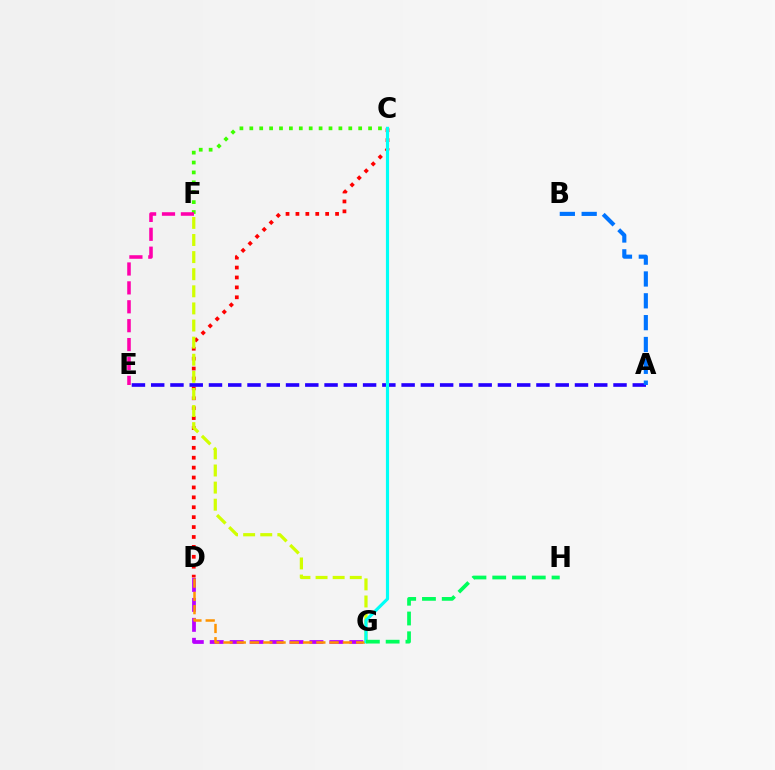{('C', 'F'): [{'color': '#3dff00', 'line_style': 'dotted', 'thickness': 2.69}], ('D', 'G'): [{'color': '#b900ff', 'line_style': 'dashed', 'thickness': 2.71}, {'color': '#ff9400', 'line_style': 'dashed', 'thickness': 1.8}], ('C', 'D'): [{'color': '#ff0000', 'line_style': 'dotted', 'thickness': 2.69}], ('F', 'G'): [{'color': '#d1ff00', 'line_style': 'dashed', 'thickness': 2.32}], ('A', 'E'): [{'color': '#2500ff', 'line_style': 'dashed', 'thickness': 2.62}], ('A', 'B'): [{'color': '#0074ff', 'line_style': 'dashed', 'thickness': 2.97}], ('E', 'F'): [{'color': '#ff00ac', 'line_style': 'dashed', 'thickness': 2.57}], ('C', 'G'): [{'color': '#00fff6', 'line_style': 'solid', 'thickness': 2.27}], ('G', 'H'): [{'color': '#00ff5c', 'line_style': 'dashed', 'thickness': 2.69}]}